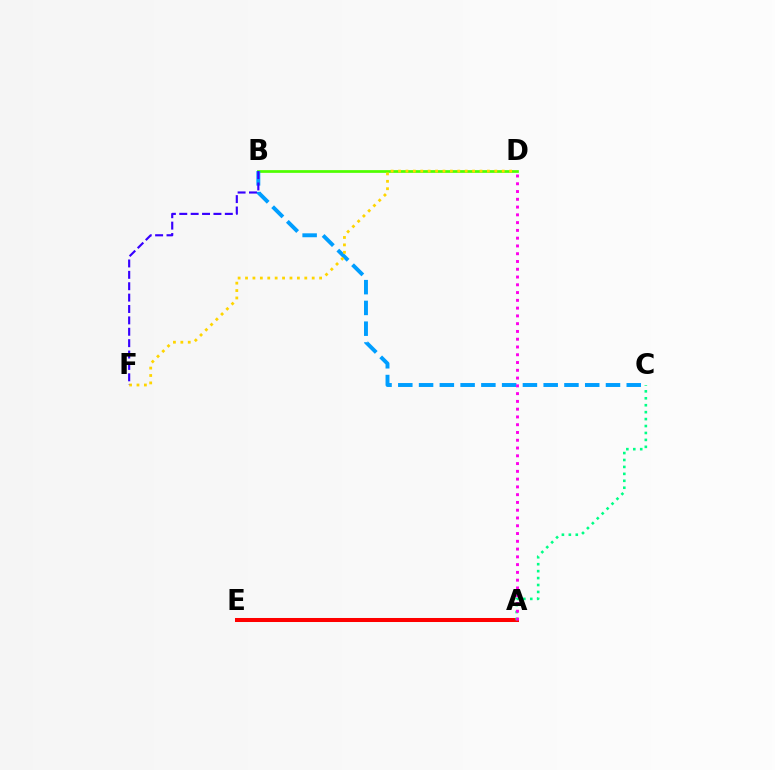{('B', 'D'): [{'color': '#4fff00', 'line_style': 'solid', 'thickness': 1.96}], ('B', 'C'): [{'color': '#009eff', 'line_style': 'dashed', 'thickness': 2.82}], ('D', 'F'): [{'color': '#ffd500', 'line_style': 'dotted', 'thickness': 2.01}], ('A', 'E'): [{'color': '#ff0000', 'line_style': 'solid', 'thickness': 2.9}], ('B', 'F'): [{'color': '#3700ff', 'line_style': 'dashed', 'thickness': 1.55}], ('A', 'C'): [{'color': '#00ff86', 'line_style': 'dotted', 'thickness': 1.88}], ('A', 'D'): [{'color': '#ff00ed', 'line_style': 'dotted', 'thickness': 2.11}]}